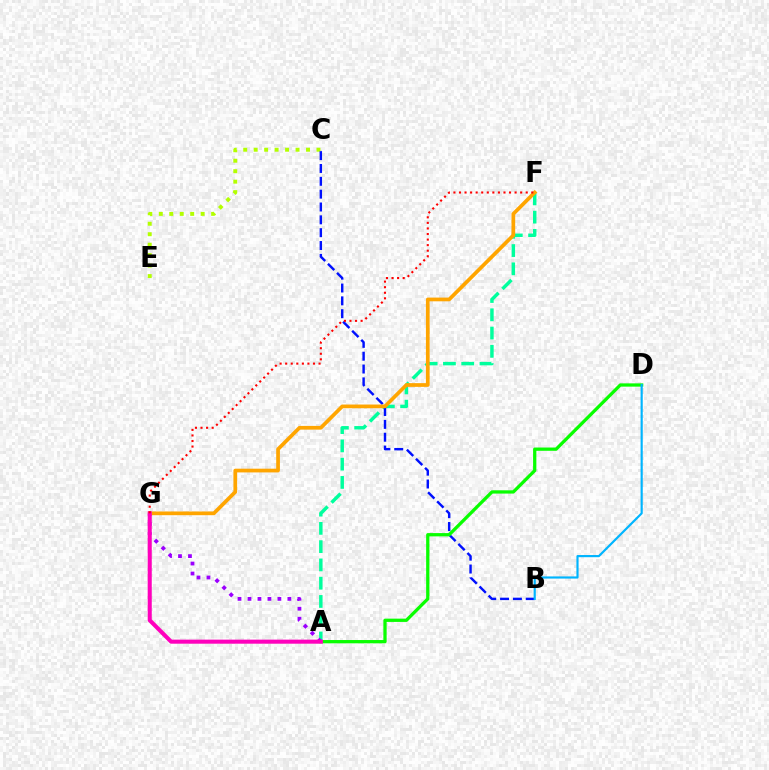{('A', 'F'): [{'color': '#00ff9d', 'line_style': 'dashed', 'thickness': 2.48}], ('C', 'E'): [{'color': '#b3ff00', 'line_style': 'dotted', 'thickness': 2.84}], ('B', 'C'): [{'color': '#0010ff', 'line_style': 'dashed', 'thickness': 1.74}], ('A', 'D'): [{'color': '#08ff00', 'line_style': 'solid', 'thickness': 2.35}], ('B', 'D'): [{'color': '#00b5ff', 'line_style': 'solid', 'thickness': 1.56}], ('A', 'G'): [{'color': '#9b00ff', 'line_style': 'dotted', 'thickness': 2.71}, {'color': '#ff00bd', 'line_style': 'solid', 'thickness': 2.92}], ('F', 'G'): [{'color': '#ffa500', 'line_style': 'solid', 'thickness': 2.68}, {'color': '#ff0000', 'line_style': 'dotted', 'thickness': 1.51}]}